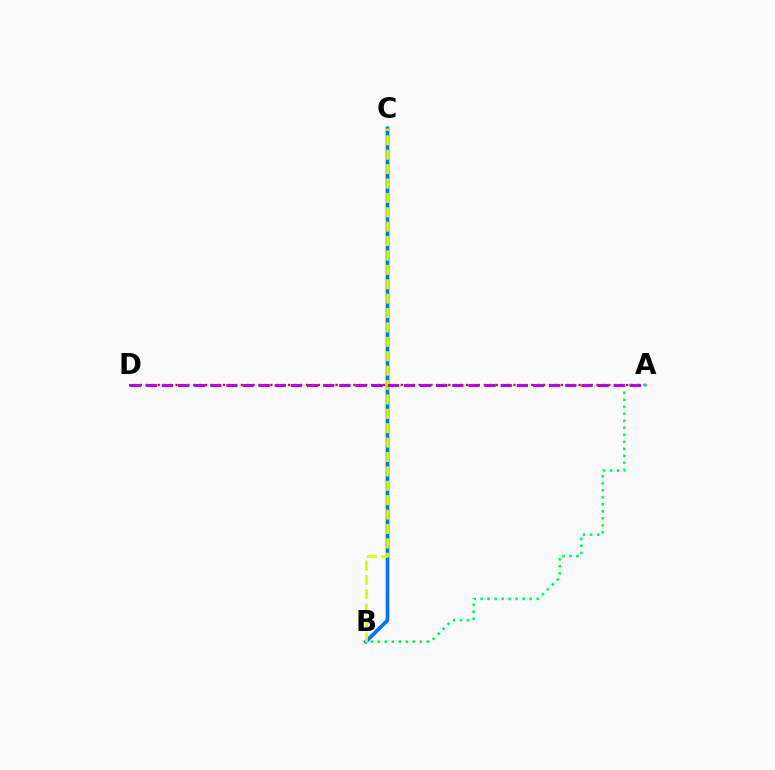{('B', 'C'): [{'color': '#0074ff', 'line_style': 'solid', 'thickness': 2.66}, {'color': '#d1ff00', 'line_style': 'dashed', 'thickness': 1.96}], ('A', 'D'): [{'color': '#ff0000', 'line_style': 'dotted', 'thickness': 1.61}, {'color': '#b900ff', 'line_style': 'dashed', 'thickness': 2.19}], ('A', 'B'): [{'color': '#00ff5c', 'line_style': 'dotted', 'thickness': 1.9}]}